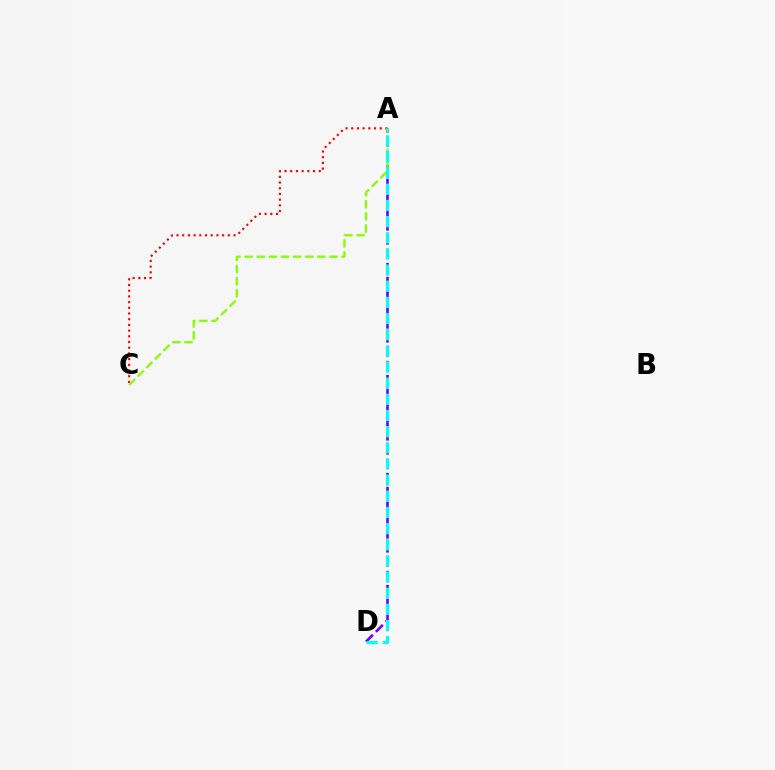{('A', 'D'): [{'color': '#7200ff', 'line_style': 'dashed', 'thickness': 1.9}, {'color': '#00fff6', 'line_style': 'dashed', 'thickness': 2.19}], ('A', 'C'): [{'color': '#ff0000', 'line_style': 'dotted', 'thickness': 1.55}, {'color': '#84ff00', 'line_style': 'dashed', 'thickness': 1.65}]}